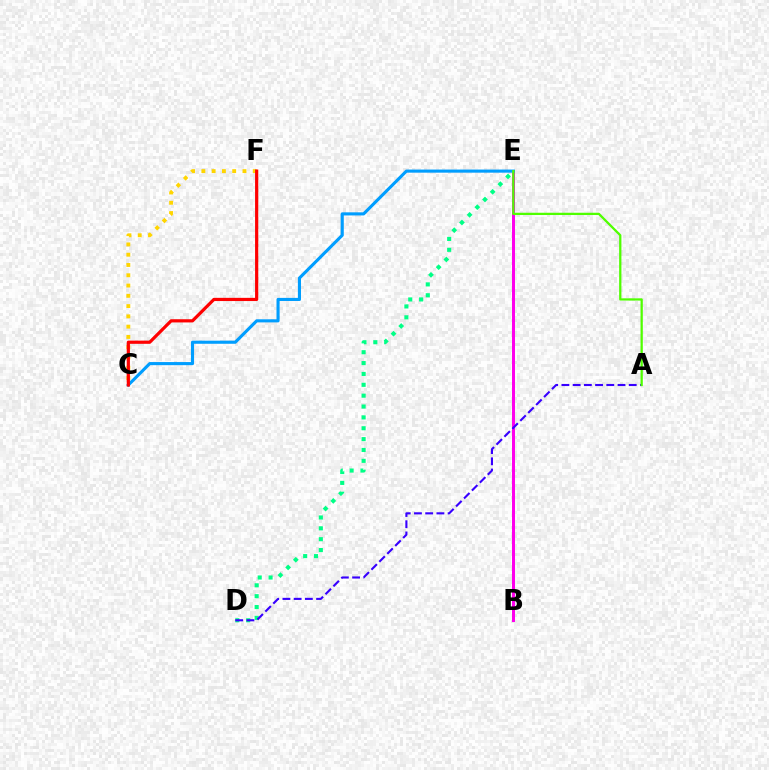{('D', 'E'): [{'color': '#00ff86', 'line_style': 'dotted', 'thickness': 2.95}], ('B', 'E'): [{'color': '#ff00ed', 'line_style': 'solid', 'thickness': 2.15}], ('C', 'E'): [{'color': '#009eff', 'line_style': 'solid', 'thickness': 2.24}], ('C', 'F'): [{'color': '#ffd500', 'line_style': 'dotted', 'thickness': 2.79}, {'color': '#ff0000', 'line_style': 'solid', 'thickness': 2.3}], ('A', 'D'): [{'color': '#3700ff', 'line_style': 'dashed', 'thickness': 1.52}], ('A', 'E'): [{'color': '#4fff00', 'line_style': 'solid', 'thickness': 1.63}]}